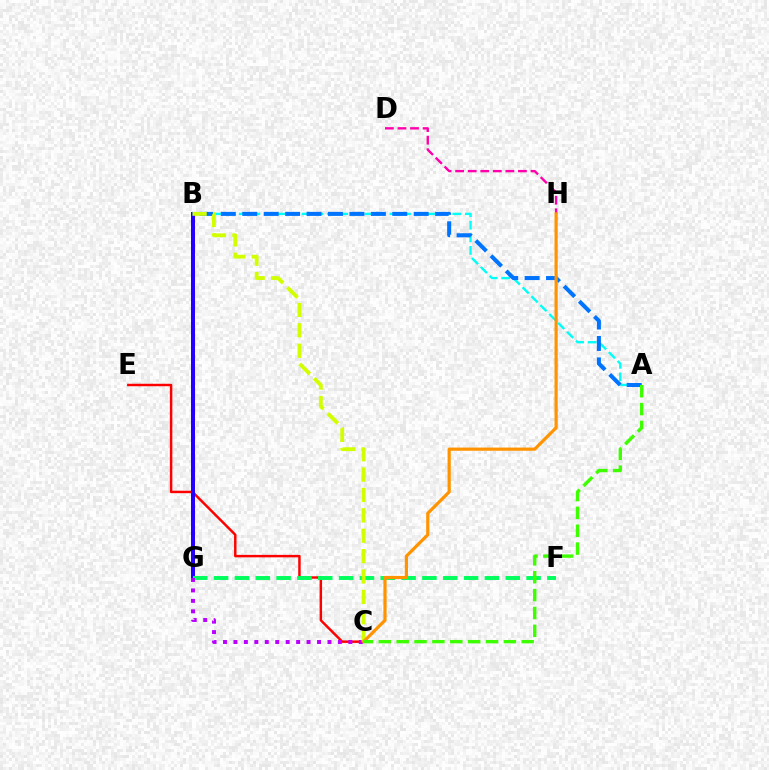{('A', 'B'): [{'color': '#00fff6', 'line_style': 'dashed', 'thickness': 1.71}, {'color': '#0074ff', 'line_style': 'dashed', 'thickness': 2.91}], ('C', 'E'): [{'color': '#ff0000', 'line_style': 'solid', 'thickness': 1.77}], ('B', 'G'): [{'color': '#2500ff', 'line_style': 'solid', 'thickness': 2.89}], ('F', 'G'): [{'color': '#00ff5c', 'line_style': 'dashed', 'thickness': 2.83}], ('C', 'G'): [{'color': '#b900ff', 'line_style': 'dotted', 'thickness': 2.84}], ('D', 'H'): [{'color': '#ff00ac', 'line_style': 'dashed', 'thickness': 1.71}], ('B', 'C'): [{'color': '#d1ff00', 'line_style': 'dashed', 'thickness': 2.77}], ('C', 'H'): [{'color': '#ff9400', 'line_style': 'solid', 'thickness': 2.3}], ('A', 'C'): [{'color': '#3dff00', 'line_style': 'dashed', 'thickness': 2.43}]}